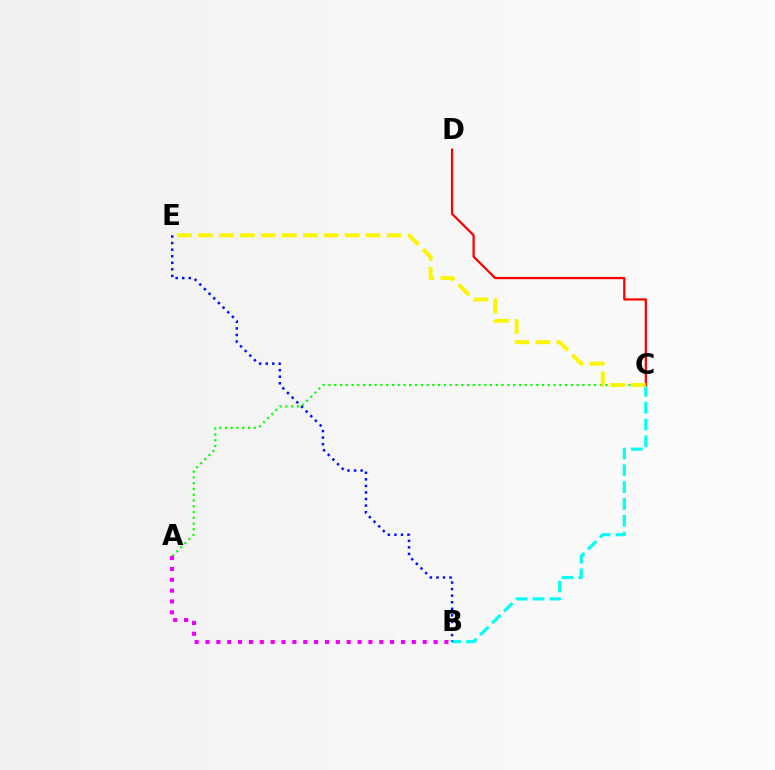{('A', 'C'): [{'color': '#08ff00', 'line_style': 'dotted', 'thickness': 1.57}], ('B', 'C'): [{'color': '#00fff6', 'line_style': 'dashed', 'thickness': 2.29}], ('A', 'B'): [{'color': '#ee00ff', 'line_style': 'dotted', 'thickness': 2.95}], ('C', 'D'): [{'color': '#ff0000', 'line_style': 'solid', 'thickness': 1.62}], ('B', 'E'): [{'color': '#0010ff', 'line_style': 'dotted', 'thickness': 1.78}], ('C', 'E'): [{'color': '#fcf500', 'line_style': 'dashed', 'thickness': 2.85}]}